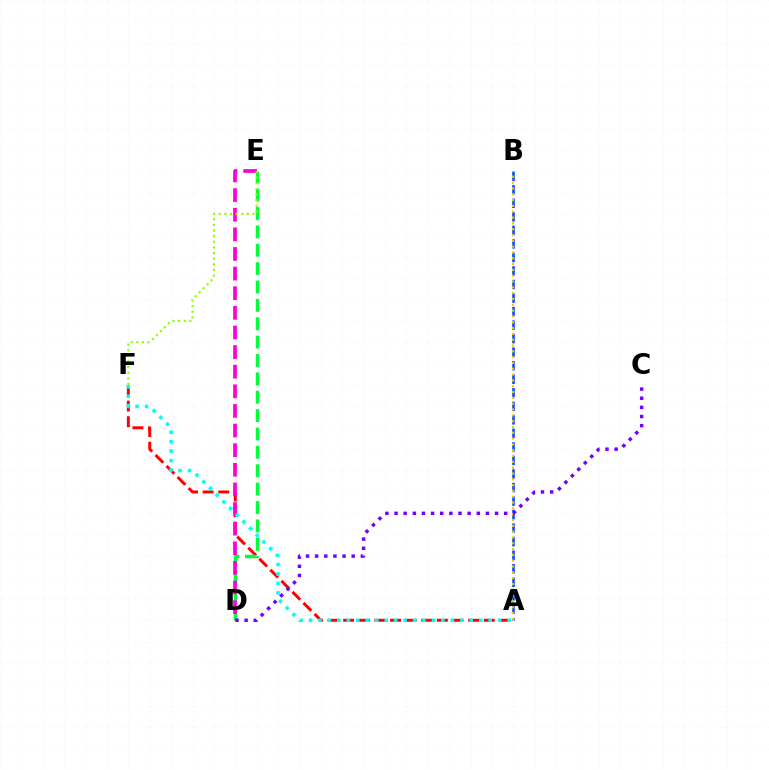{('A', 'F'): [{'color': '#ff0000', 'line_style': 'dashed', 'thickness': 2.12}, {'color': '#00fff6', 'line_style': 'dotted', 'thickness': 2.57}], ('D', 'E'): [{'color': '#00ff39', 'line_style': 'dashed', 'thickness': 2.5}, {'color': '#ff00cf', 'line_style': 'dashed', 'thickness': 2.67}], ('A', 'B'): [{'color': '#004bff', 'line_style': 'dashed', 'thickness': 1.84}, {'color': '#ffbd00', 'line_style': 'dotted', 'thickness': 1.58}], ('E', 'F'): [{'color': '#84ff00', 'line_style': 'dotted', 'thickness': 1.53}], ('C', 'D'): [{'color': '#7200ff', 'line_style': 'dotted', 'thickness': 2.48}]}